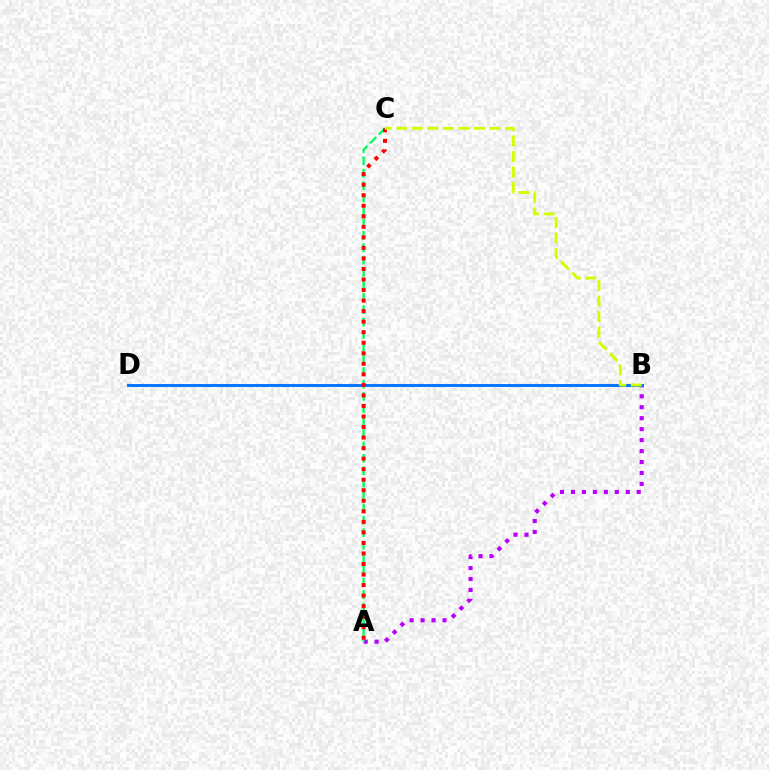{('A', 'B'): [{'color': '#b900ff', 'line_style': 'dotted', 'thickness': 2.98}], ('A', 'C'): [{'color': '#00ff5c', 'line_style': 'dashed', 'thickness': 1.68}, {'color': '#ff0000', 'line_style': 'dotted', 'thickness': 2.86}], ('B', 'D'): [{'color': '#0074ff', 'line_style': 'solid', 'thickness': 2.09}], ('B', 'C'): [{'color': '#d1ff00', 'line_style': 'dashed', 'thickness': 2.11}]}